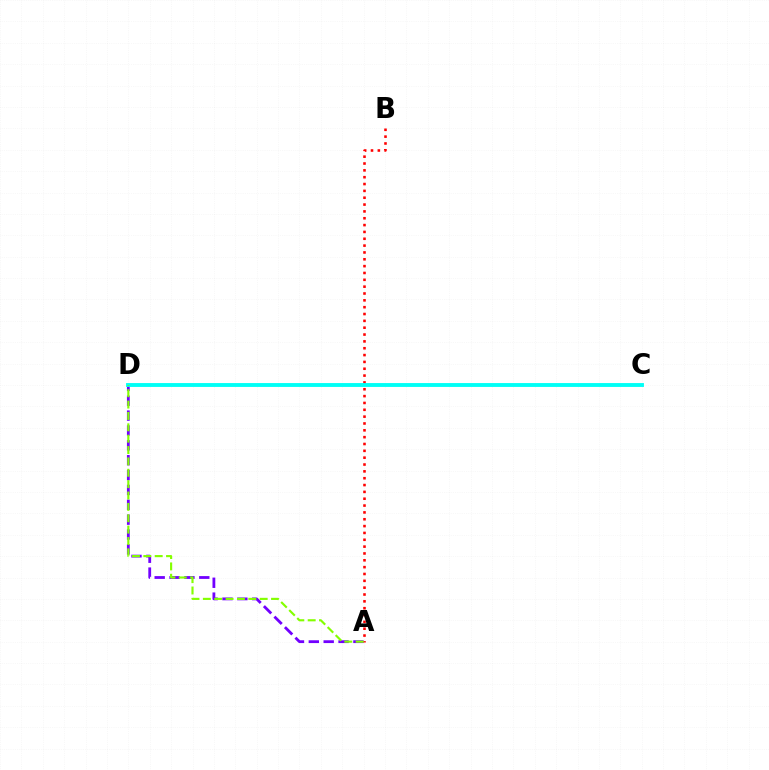{('A', 'D'): [{'color': '#7200ff', 'line_style': 'dashed', 'thickness': 2.02}, {'color': '#84ff00', 'line_style': 'dashed', 'thickness': 1.54}], ('A', 'B'): [{'color': '#ff0000', 'line_style': 'dotted', 'thickness': 1.86}], ('C', 'D'): [{'color': '#00fff6', 'line_style': 'solid', 'thickness': 2.79}]}